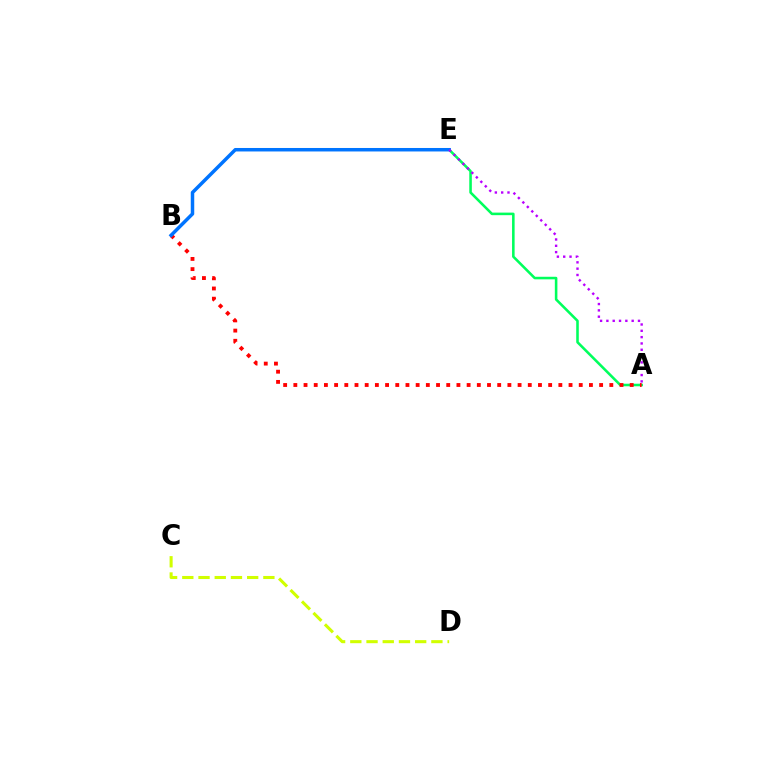{('A', 'E'): [{'color': '#00ff5c', 'line_style': 'solid', 'thickness': 1.85}, {'color': '#b900ff', 'line_style': 'dotted', 'thickness': 1.72}], ('A', 'B'): [{'color': '#ff0000', 'line_style': 'dotted', 'thickness': 2.77}], ('C', 'D'): [{'color': '#d1ff00', 'line_style': 'dashed', 'thickness': 2.2}], ('B', 'E'): [{'color': '#0074ff', 'line_style': 'solid', 'thickness': 2.51}]}